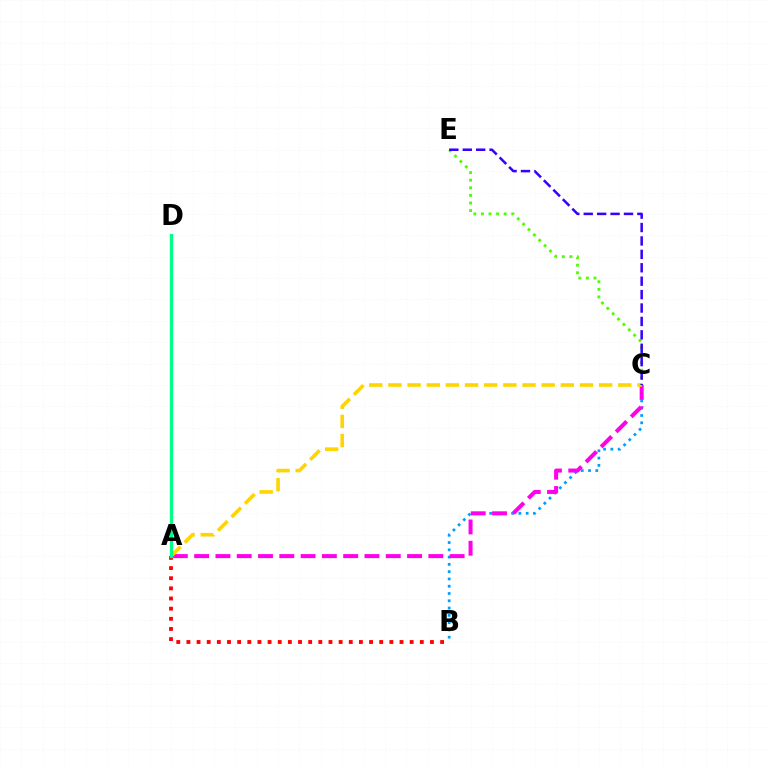{('B', 'C'): [{'color': '#009eff', 'line_style': 'dotted', 'thickness': 1.98}], ('A', 'C'): [{'color': '#ff00ed', 'line_style': 'dashed', 'thickness': 2.89}, {'color': '#ffd500', 'line_style': 'dashed', 'thickness': 2.6}], ('A', 'B'): [{'color': '#ff0000', 'line_style': 'dotted', 'thickness': 2.76}], ('A', 'D'): [{'color': '#00ff86', 'line_style': 'solid', 'thickness': 2.34}], ('C', 'E'): [{'color': '#4fff00', 'line_style': 'dotted', 'thickness': 2.06}, {'color': '#3700ff', 'line_style': 'dashed', 'thickness': 1.82}]}